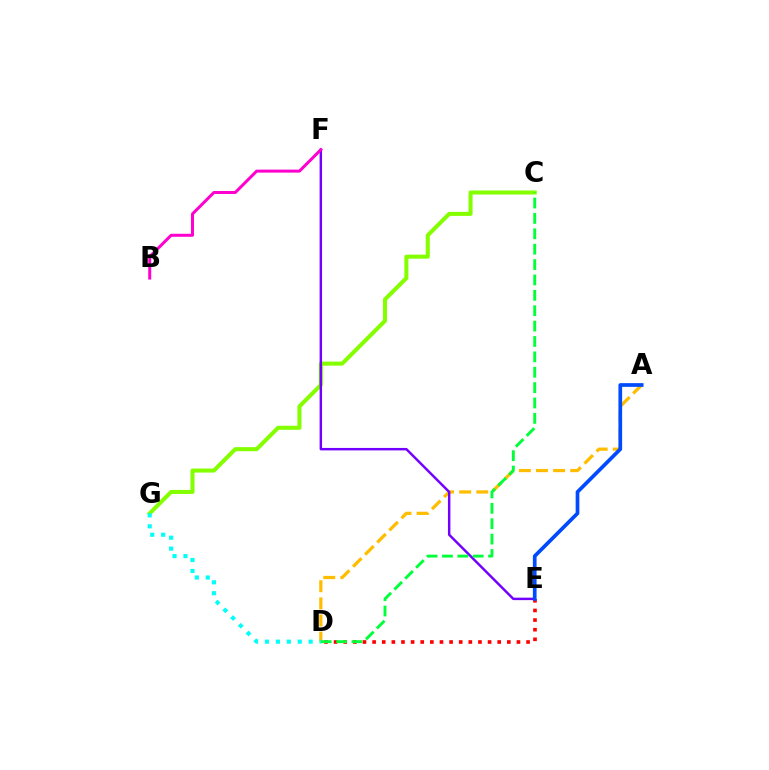{('C', 'G'): [{'color': '#84ff00', 'line_style': 'solid', 'thickness': 2.91}], ('D', 'E'): [{'color': '#ff0000', 'line_style': 'dotted', 'thickness': 2.61}], ('A', 'D'): [{'color': '#ffbd00', 'line_style': 'dashed', 'thickness': 2.33}], ('D', 'G'): [{'color': '#00fff6', 'line_style': 'dotted', 'thickness': 2.97}], ('E', 'F'): [{'color': '#7200ff', 'line_style': 'solid', 'thickness': 1.77}], ('B', 'F'): [{'color': '#ff00cf', 'line_style': 'solid', 'thickness': 2.16}], ('A', 'E'): [{'color': '#004bff', 'line_style': 'solid', 'thickness': 2.67}], ('C', 'D'): [{'color': '#00ff39', 'line_style': 'dashed', 'thickness': 2.09}]}